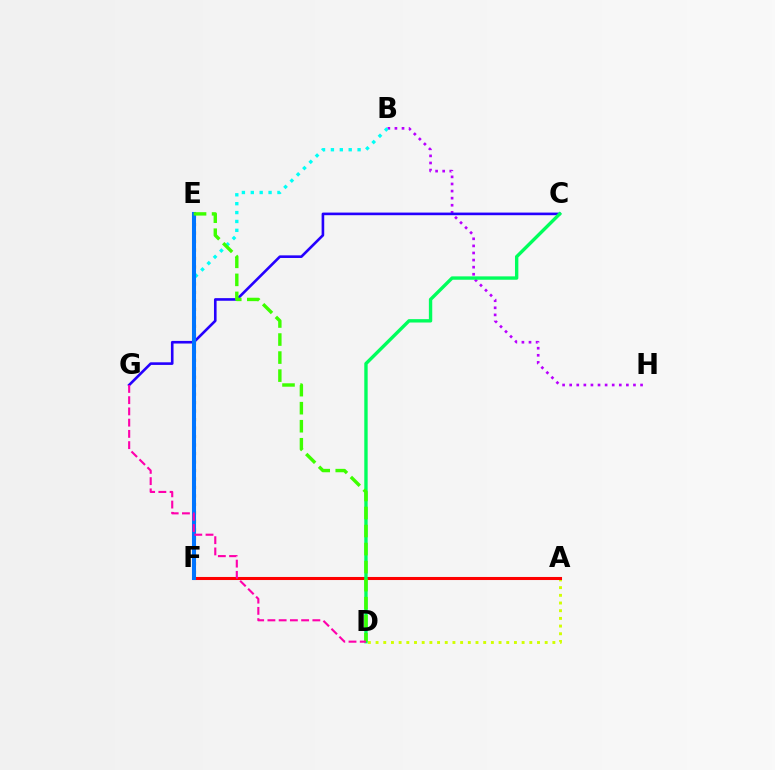{('E', 'F'): [{'color': '#ff9400', 'line_style': 'dotted', 'thickness': 2.3}, {'color': '#0074ff', 'line_style': 'solid', 'thickness': 2.92}], ('A', 'D'): [{'color': '#d1ff00', 'line_style': 'dotted', 'thickness': 2.09}], ('B', 'H'): [{'color': '#b900ff', 'line_style': 'dotted', 'thickness': 1.93}], ('B', 'F'): [{'color': '#00fff6', 'line_style': 'dotted', 'thickness': 2.41}], ('A', 'F'): [{'color': '#ff0000', 'line_style': 'solid', 'thickness': 2.2}], ('C', 'G'): [{'color': '#2500ff', 'line_style': 'solid', 'thickness': 1.88}], ('C', 'D'): [{'color': '#00ff5c', 'line_style': 'solid', 'thickness': 2.43}], ('D', 'E'): [{'color': '#3dff00', 'line_style': 'dashed', 'thickness': 2.45}], ('D', 'G'): [{'color': '#ff00ac', 'line_style': 'dashed', 'thickness': 1.53}]}